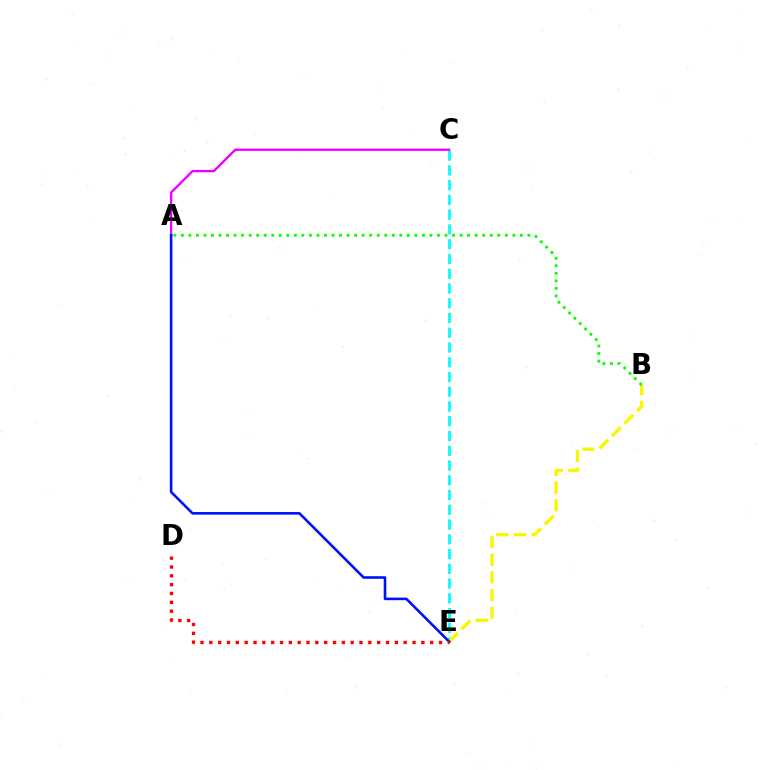{('C', 'E'): [{'color': '#00fff6', 'line_style': 'dashed', 'thickness': 2.0}], ('B', 'E'): [{'color': '#fcf500', 'line_style': 'dashed', 'thickness': 2.4}], ('A', 'C'): [{'color': '#ee00ff', 'line_style': 'solid', 'thickness': 1.69}], ('A', 'E'): [{'color': '#0010ff', 'line_style': 'solid', 'thickness': 1.87}], ('D', 'E'): [{'color': '#ff0000', 'line_style': 'dotted', 'thickness': 2.4}], ('A', 'B'): [{'color': '#08ff00', 'line_style': 'dotted', 'thickness': 2.05}]}